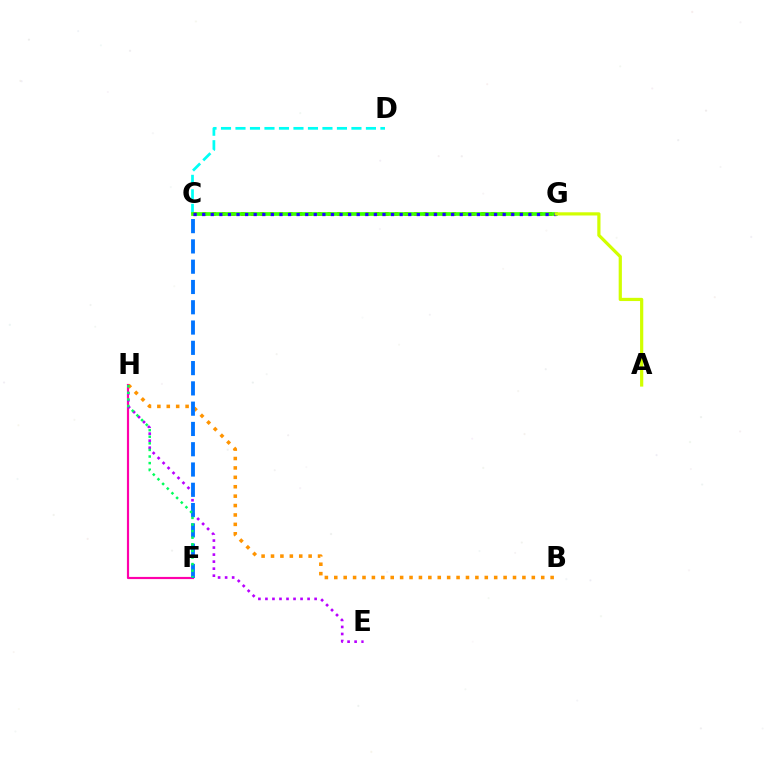{('F', 'H'): [{'color': '#ff00ac', 'line_style': 'solid', 'thickness': 1.56}, {'color': '#00ff5c', 'line_style': 'dotted', 'thickness': 1.79}], ('E', 'H'): [{'color': '#b900ff', 'line_style': 'dotted', 'thickness': 1.91}], ('C', 'D'): [{'color': '#00fff6', 'line_style': 'dashed', 'thickness': 1.97}], ('B', 'H'): [{'color': '#ff9400', 'line_style': 'dotted', 'thickness': 2.56}], ('C', 'G'): [{'color': '#ff0000', 'line_style': 'dotted', 'thickness': 2.61}, {'color': '#3dff00', 'line_style': 'solid', 'thickness': 2.67}, {'color': '#2500ff', 'line_style': 'dotted', 'thickness': 2.33}], ('C', 'F'): [{'color': '#0074ff', 'line_style': 'dashed', 'thickness': 2.76}], ('A', 'G'): [{'color': '#d1ff00', 'line_style': 'solid', 'thickness': 2.31}]}